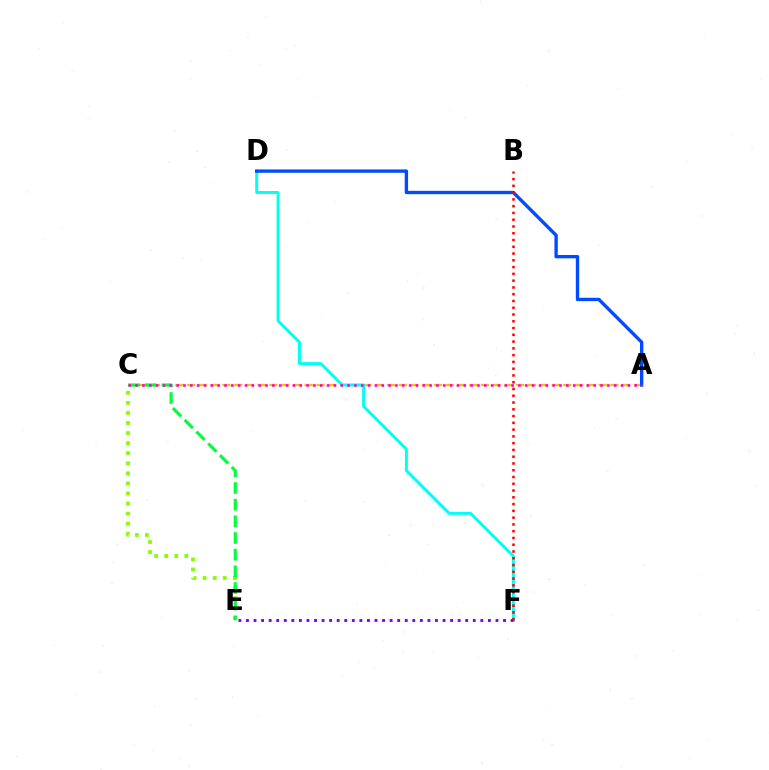{('C', 'E'): [{'color': '#84ff00', 'line_style': 'dotted', 'thickness': 2.74}, {'color': '#00ff39', 'line_style': 'dashed', 'thickness': 2.26}], ('A', 'C'): [{'color': '#ffbd00', 'line_style': 'dashed', 'thickness': 1.6}, {'color': '#ff00cf', 'line_style': 'dotted', 'thickness': 1.86}], ('D', 'F'): [{'color': '#00fff6', 'line_style': 'solid', 'thickness': 2.14}], ('E', 'F'): [{'color': '#7200ff', 'line_style': 'dotted', 'thickness': 2.05}], ('A', 'D'): [{'color': '#004bff', 'line_style': 'solid', 'thickness': 2.41}], ('B', 'F'): [{'color': '#ff0000', 'line_style': 'dotted', 'thickness': 1.84}]}